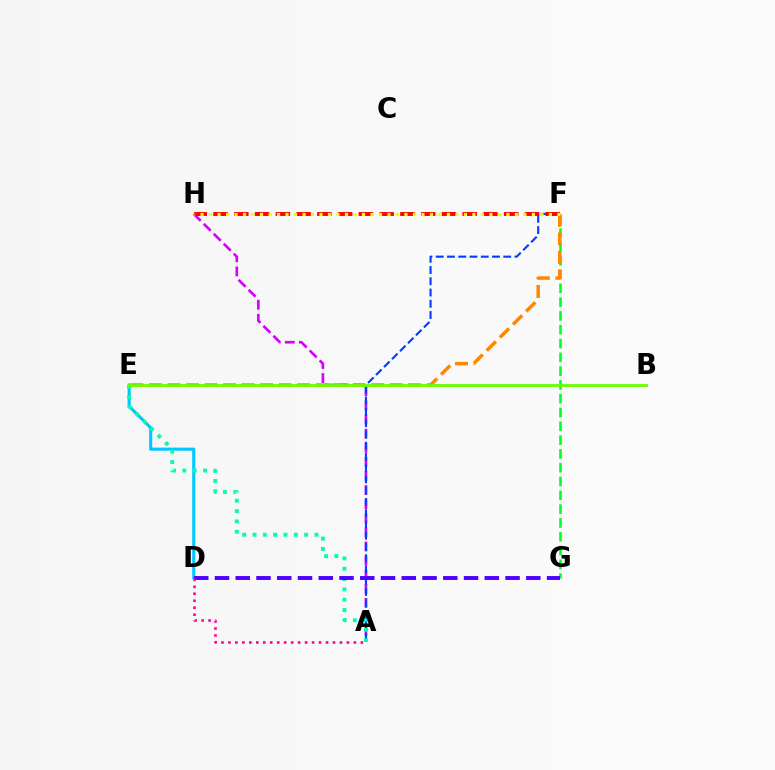{('D', 'E'): [{'color': '#00c7ff', 'line_style': 'solid', 'thickness': 2.23}], ('A', 'H'): [{'color': '#d600ff', 'line_style': 'dashed', 'thickness': 1.92}], ('A', 'F'): [{'color': '#003fff', 'line_style': 'dashed', 'thickness': 1.53}], ('F', 'G'): [{'color': '#00ff27', 'line_style': 'dashed', 'thickness': 1.87}], ('F', 'H'): [{'color': '#ff0000', 'line_style': 'dashed', 'thickness': 2.82}, {'color': '#eeff00', 'line_style': 'dotted', 'thickness': 2.31}], ('A', 'E'): [{'color': '#00ffaf', 'line_style': 'dotted', 'thickness': 2.81}], ('D', 'G'): [{'color': '#4f00ff', 'line_style': 'dashed', 'thickness': 2.82}], ('A', 'D'): [{'color': '#ff00a0', 'line_style': 'dotted', 'thickness': 1.89}], ('E', 'F'): [{'color': '#ff8800', 'line_style': 'dashed', 'thickness': 2.52}], ('B', 'E'): [{'color': '#66ff00', 'line_style': 'solid', 'thickness': 2.02}]}